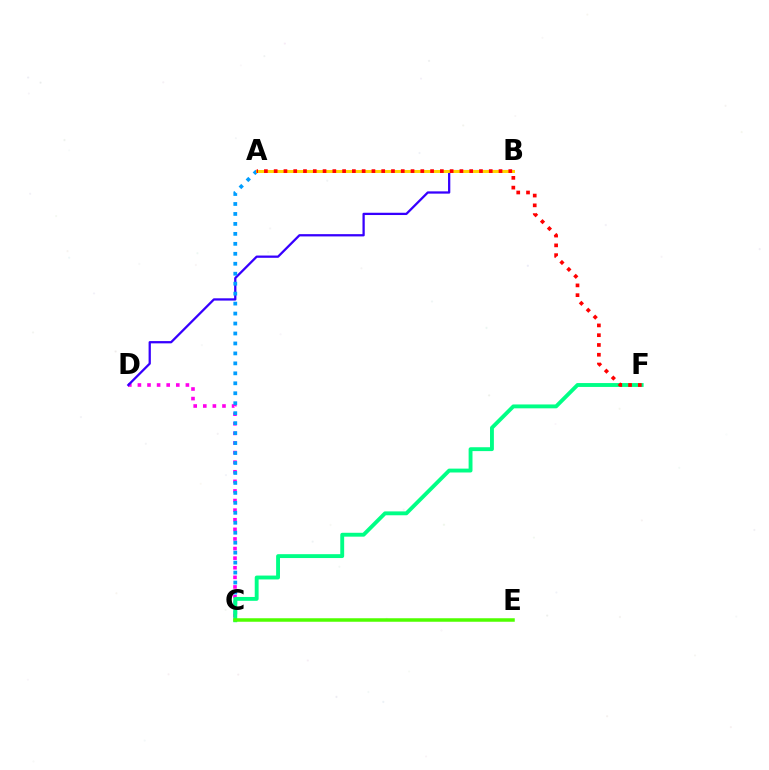{('C', 'D'): [{'color': '#ff00ed', 'line_style': 'dotted', 'thickness': 2.61}], ('B', 'D'): [{'color': '#3700ff', 'line_style': 'solid', 'thickness': 1.64}], ('A', 'C'): [{'color': '#009eff', 'line_style': 'dotted', 'thickness': 2.71}], ('C', 'F'): [{'color': '#00ff86', 'line_style': 'solid', 'thickness': 2.79}], ('A', 'B'): [{'color': '#ffd500', 'line_style': 'solid', 'thickness': 2.16}], ('A', 'F'): [{'color': '#ff0000', 'line_style': 'dotted', 'thickness': 2.66}], ('C', 'E'): [{'color': '#4fff00', 'line_style': 'solid', 'thickness': 2.52}]}